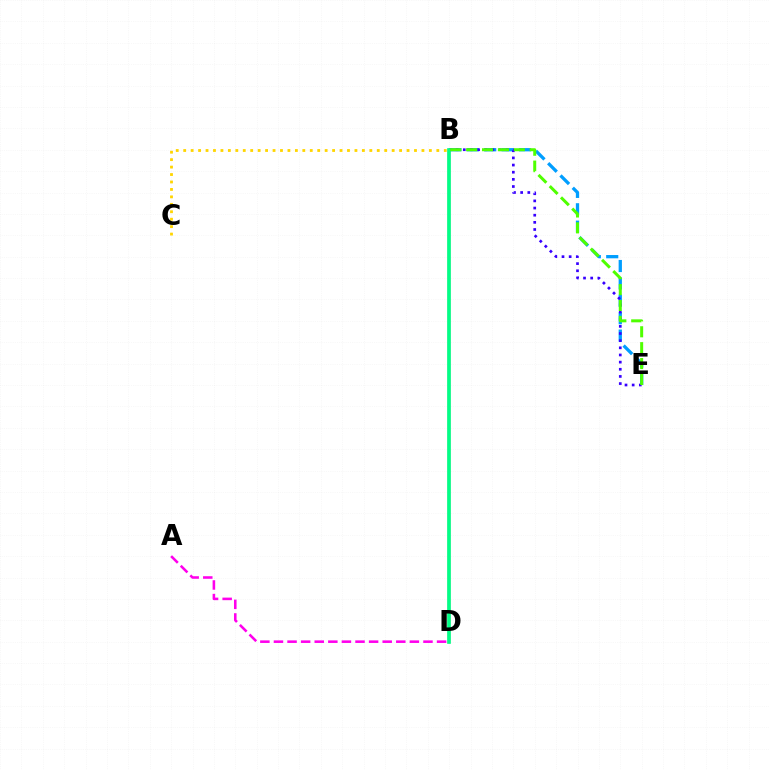{('A', 'D'): [{'color': '#ff00ed', 'line_style': 'dashed', 'thickness': 1.85}], ('B', 'E'): [{'color': '#009eff', 'line_style': 'dashed', 'thickness': 2.36}, {'color': '#3700ff', 'line_style': 'dotted', 'thickness': 1.94}, {'color': '#4fff00', 'line_style': 'dashed', 'thickness': 2.16}], ('B', 'C'): [{'color': '#ffd500', 'line_style': 'dotted', 'thickness': 2.02}], ('B', 'D'): [{'color': '#ff0000', 'line_style': 'solid', 'thickness': 1.65}, {'color': '#00ff86', 'line_style': 'solid', 'thickness': 2.64}]}